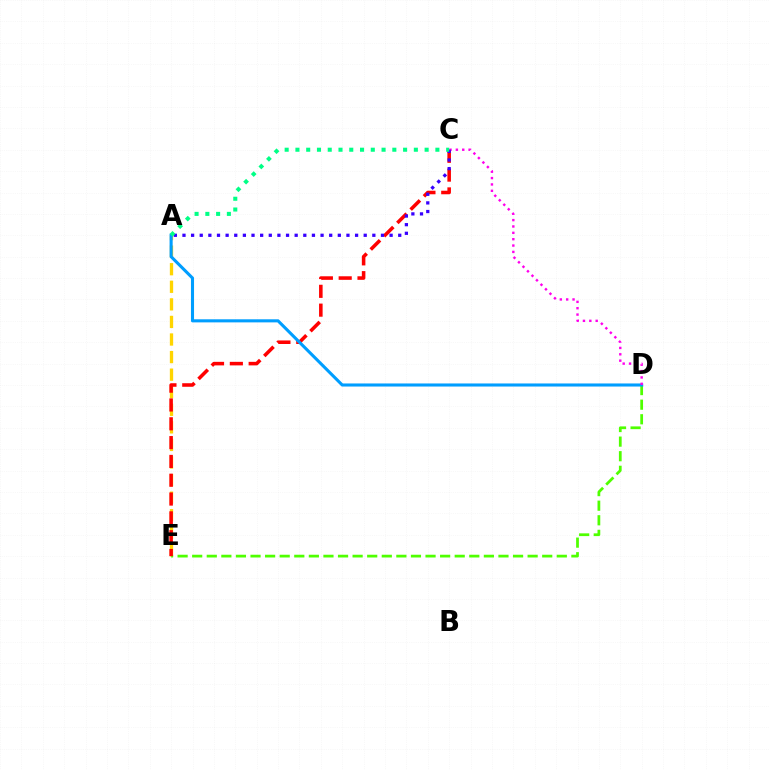{('A', 'E'): [{'color': '#ffd500', 'line_style': 'dashed', 'thickness': 2.39}], ('D', 'E'): [{'color': '#4fff00', 'line_style': 'dashed', 'thickness': 1.98}], ('C', 'E'): [{'color': '#ff0000', 'line_style': 'dashed', 'thickness': 2.56}], ('A', 'D'): [{'color': '#009eff', 'line_style': 'solid', 'thickness': 2.22}], ('C', 'D'): [{'color': '#ff00ed', 'line_style': 'dotted', 'thickness': 1.73}], ('A', 'C'): [{'color': '#3700ff', 'line_style': 'dotted', 'thickness': 2.34}, {'color': '#00ff86', 'line_style': 'dotted', 'thickness': 2.93}]}